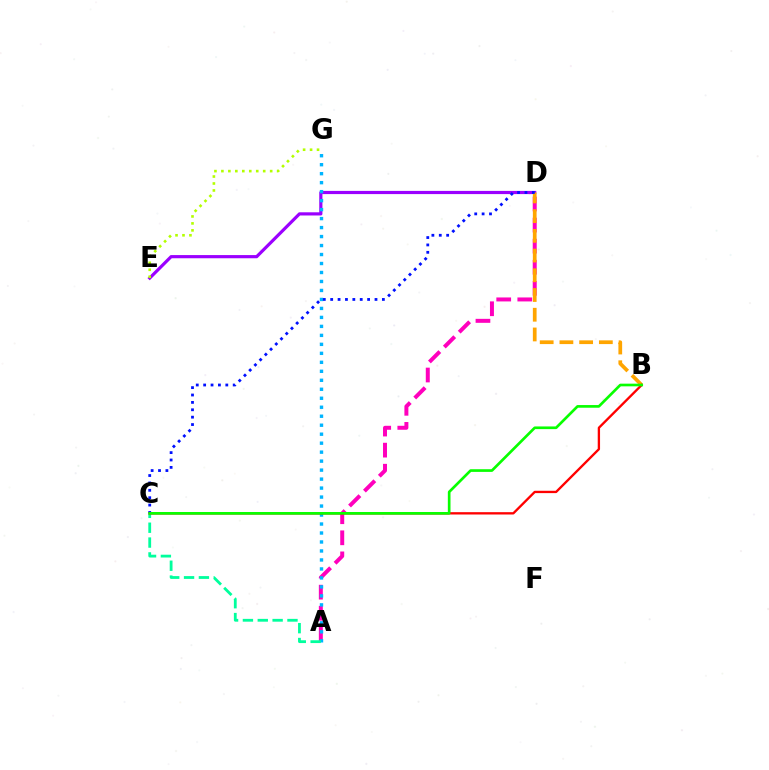{('D', 'E'): [{'color': '#9b00ff', 'line_style': 'solid', 'thickness': 2.29}], ('A', 'D'): [{'color': '#ff00bd', 'line_style': 'dashed', 'thickness': 2.86}], ('A', 'G'): [{'color': '#00b5ff', 'line_style': 'dotted', 'thickness': 2.44}], ('B', 'D'): [{'color': '#ffa500', 'line_style': 'dashed', 'thickness': 2.68}], ('C', 'D'): [{'color': '#0010ff', 'line_style': 'dotted', 'thickness': 2.01}], ('A', 'C'): [{'color': '#00ff9d', 'line_style': 'dashed', 'thickness': 2.02}], ('E', 'G'): [{'color': '#b3ff00', 'line_style': 'dotted', 'thickness': 1.89}], ('B', 'C'): [{'color': '#ff0000', 'line_style': 'solid', 'thickness': 1.68}, {'color': '#08ff00', 'line_style': 'solid', 'thickness': 1.92}]}